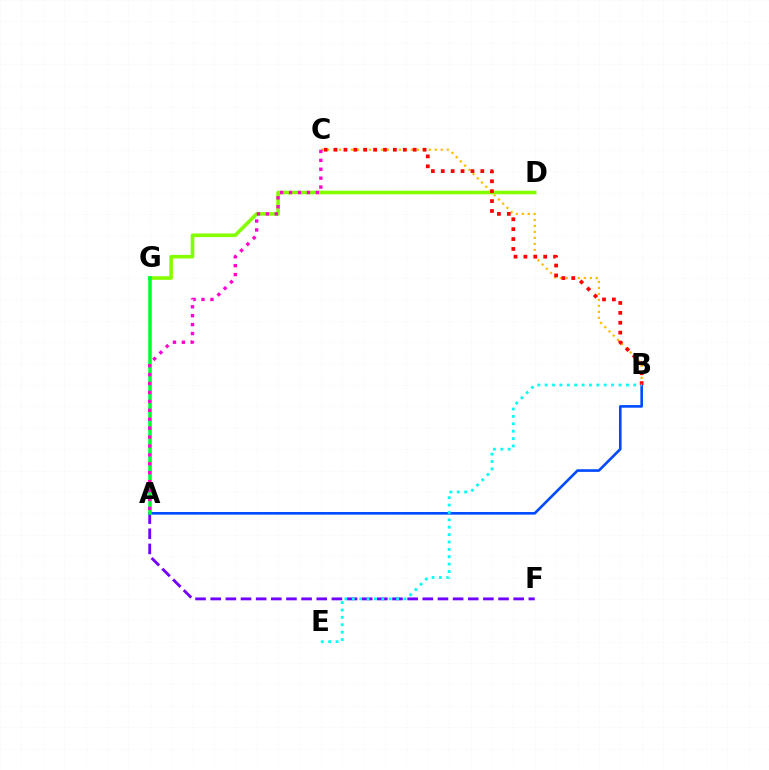{('B', 'C'): [{'color': '#ffbd00', 'line_style': 'dotted', 'thickness': 1.63}, {'color': '#ff0000', 'line_style': 'dotted', 'thickness': 2.69}], ('A', 'F'): [{'color': '#7200ff', 'line_style': 'dashed', 'thickness': 2.06}], ('D', 'G'): [{'color': '#84ff00', 'line_style': 'solid', 'thickness': 2.59}], ('A', 'B'): [{'color': '#004bff', 'line_style': 'solid', 'thickness': 1.89}], ('A', 'G'): [{'color': '#00ff39', 'line_style': 'solid', 'thickness': 2.54}], ('B', 'E'): [{'color': '#00fff6', 'line_style': 'dotted', 'thickness': 2.01}], ('A', 'C'): [{'color': '#ff00cf', 'line_style': 'dotted', 'thickness': 2.42}]}